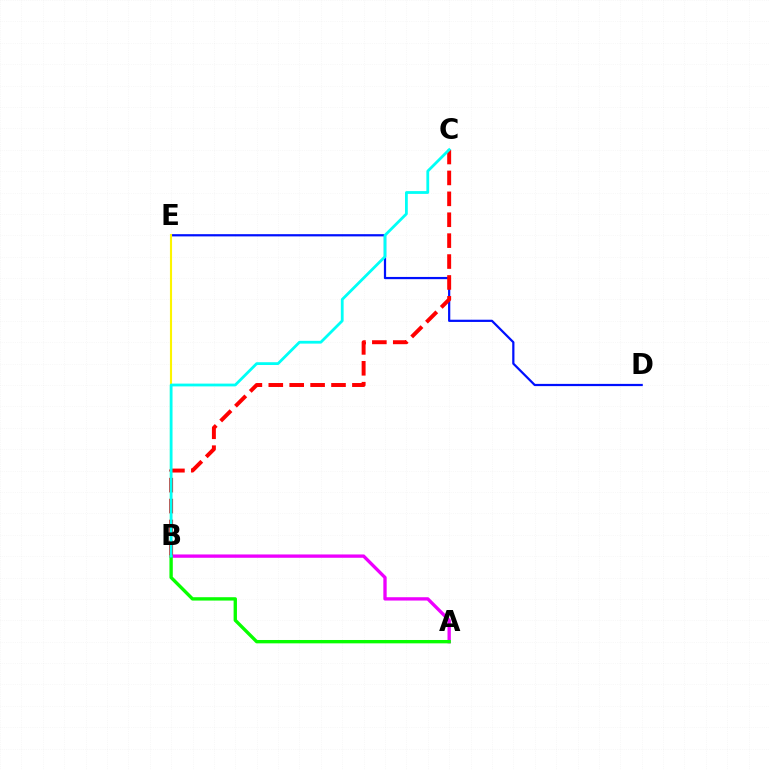{('D', 'E'): [{'color': '#0010ff', 'line_style': 'solid', 'thickness': 1.6}], ('B', 'E'): [{'color': '#fcf500', 'line_style': 'solid', 'thickness': 1.52}], ('A', 'B'): [{'color': '#ee00ff', 'line_style': 'solid', 'thickness': 2.4}, {'color': '#08ff00', 'line_style': 'solid', 'thickness': 2.42}], ('B', 'C'): [{'color': '#ff0000', 'line_style': 'dashed', 'thickness': 2.84}, {'color': '#00fff6', 'line_style': 'solid', 'thickness': 2.01}]}